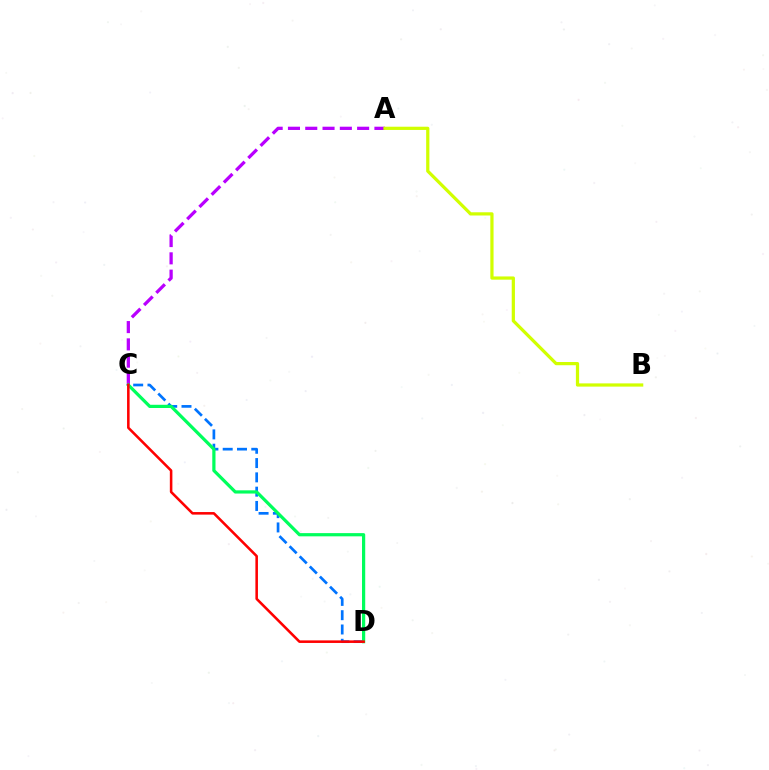{('A', 'C'): [{'color': '#b900ff', 'line_style': 'dashed', 'thickness': 2.35}], ('C', 'D'): [{'color': '#0074ff', 'line_style': 'dashed', 'thickness': 1.94}, {'color': '#00ff5c', 'line_style': 'solid', 'thickness': 2.31}, {'color': '#ff0000', 'line_style': 'solid', 'thickness': 1.84}], ('A', 'B'): [{'color': '#d1ff00', 'line_style': 'solid', 'thickness': 2.32}]}